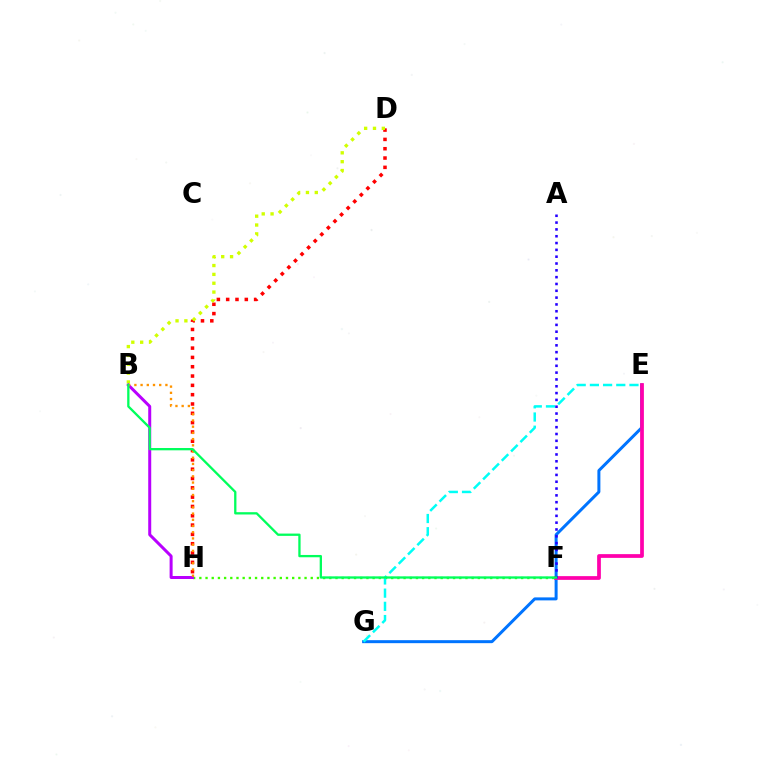{('D', 'H'): [{'color': '#ff0000', 'line_style': 'dotted', 'thickness': 2.53}], ('E', 'G'): [{'color': '#0074ff', 'line_style': 'solid', 'thickness': 2.16}, {'color': '#00fff6', 'line_style': 'dashed', 'thickness': 1.79}], ('B', 'D'): [{'color': '#d1ff00', 'line_style': 'dotted', 'thickness': 2.4}], ('E', 'F'): [{'color': '#ff00ac', 'line_style': 'solid', 'thickness': 2.69}], ('F', 'H'): [{'color': '#3dff00', 'line_style': 'dotted', 'thickness': 1.68}], ('B', 'H'): [{'color': '#b900ff', 'line_style': 'solid', 'thickness': 2.16}, {'color': '#ff9400', 'line_style': 'dotted', 'thickness': 1.69}], ('A', 'F'): [{'color': '#2500ff', 'line_style': 'dotted', 'thickness': 1.85}], ('B', 'F'): [{'color': '#00ff5c', 'line_style': 'solid', 'thickness': 1.66}]}